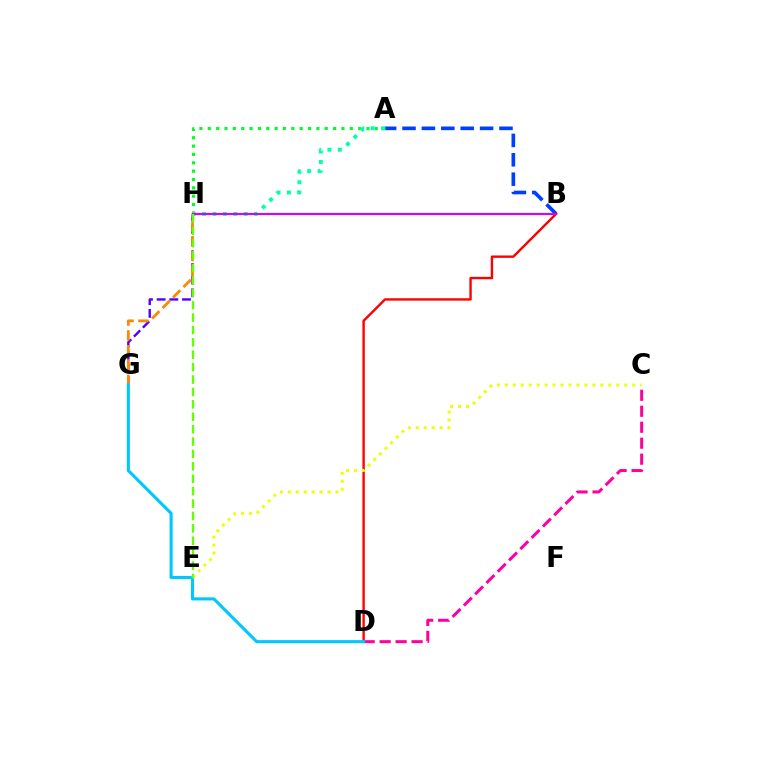{('A', 'B'): [{'color': '#003fff', 'line_style': 'dashed', 'thickness': 2.63}], ('A', 'H'): [{'color': '#00ff27', 'line_style': 'dotted', 'thickness': 2.27}, {'color': '#00ffaf', 'line_style': 'dotted', 'thickness': 2.83}], ('B', 'D'): [{'color': '#ff0000', 'line_style': 'solid', 'thickness': 1.72}], ('B', 'H'): [{'color': '#d600ff', 'line_style': 'solid', 'thickness': 1.53}], ('C', 'D'): [{'color': '#ff00a0', 'line_style': 'dashed', 'thickness': 2.17}], ('G', 'H'): [{'color': '#4f00ff', 'line_style': 'dashed', 'thickness': 1.72}, {'color': '#ff8800', 'line_style': 'dashed', 'thickness': 2.01}], ('D', 'G'): [{'color': '#00c7ff', 'line_style': 'solid', 'thickness': 2.23}], ('C', 'E'): [{'color': '#eeff00', 'line_style': 'dotted', 'thickness': 2.16}], ('E', 'H'): [{'color': '#66ff00', 'line_style': 'dashed', 'thickness': 1.68}]}